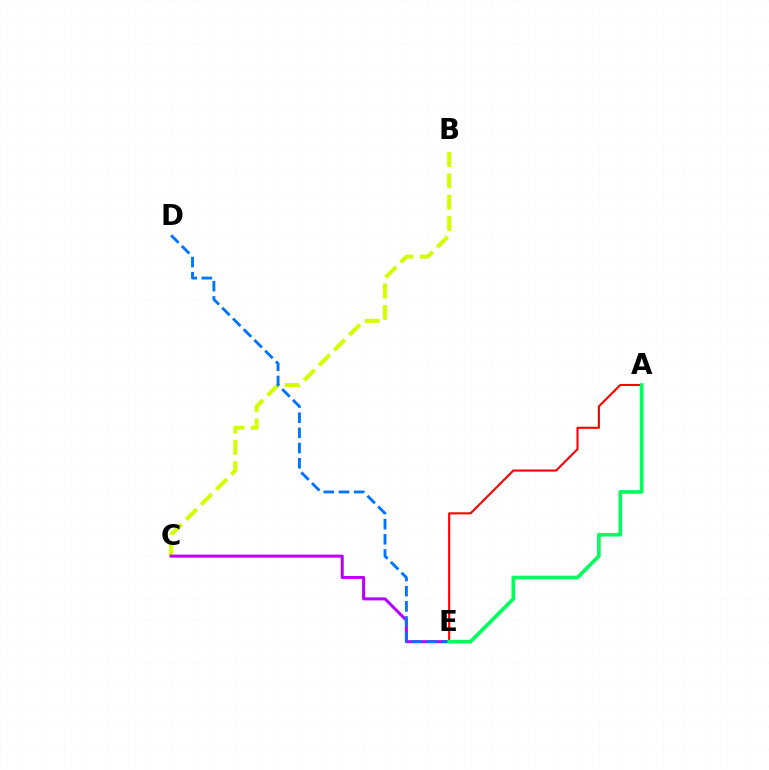{('B', 'C'): [{'color': '#d1ff00', 'line_style': 'dashed', 'thickness': 2.9}], ('C', 'E'): [{'color': '#b900ff', 'line_style': 'solid', 'thickness': 2.17}], ('D', 'E'): [{'color': '#0074ff', 'line_style': 'dashed', 'thickness': 2.06}], ('A', 'E'): [{'color': '#ff0000', 'line_style': 'solid', 'thickness': 1.52}, {'color': '#00ff5c', 'line_style': 'solid', 'thickness': 2.62}]}